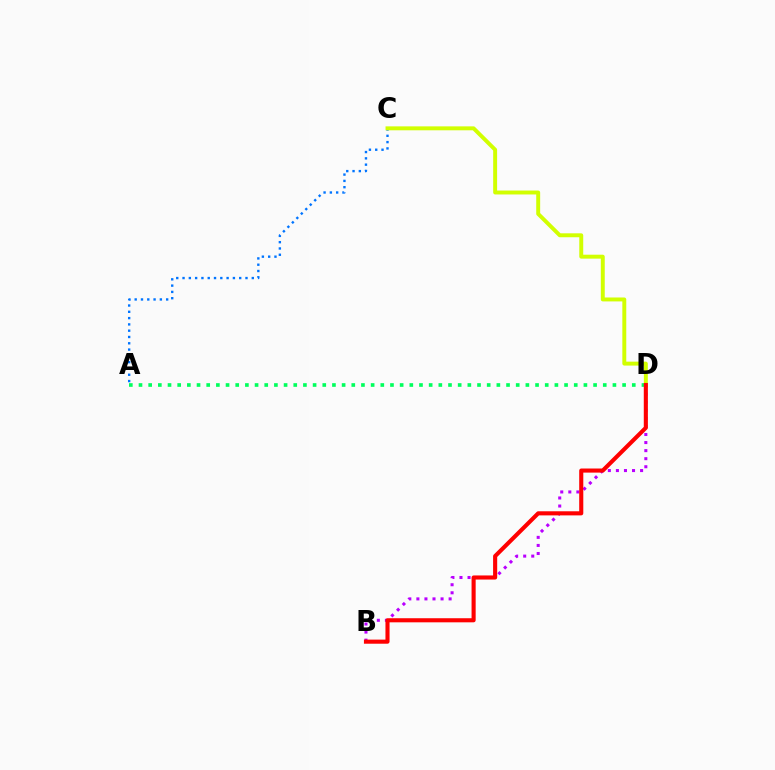{('B', 'D'): [{'color': '#b900ff', 'line_style': 'dotted', 'thickness': 2.19}, {'color': '#ff0000', 'line_style': 'solid', 'thickness': 2.95}], ('A', 'C'): [{'color': '#0074ff', 'line_style': 'dotted', 'thickness': 1.71}], ('C', 'D'): [{'color': '#d1ff00', 'line_style': 'solid', 'thickness': 2.83}], ('A', 'D'): [{'color': '#00ff5c', 'line_style': 'dotted', 'thickness': 2.63}]}